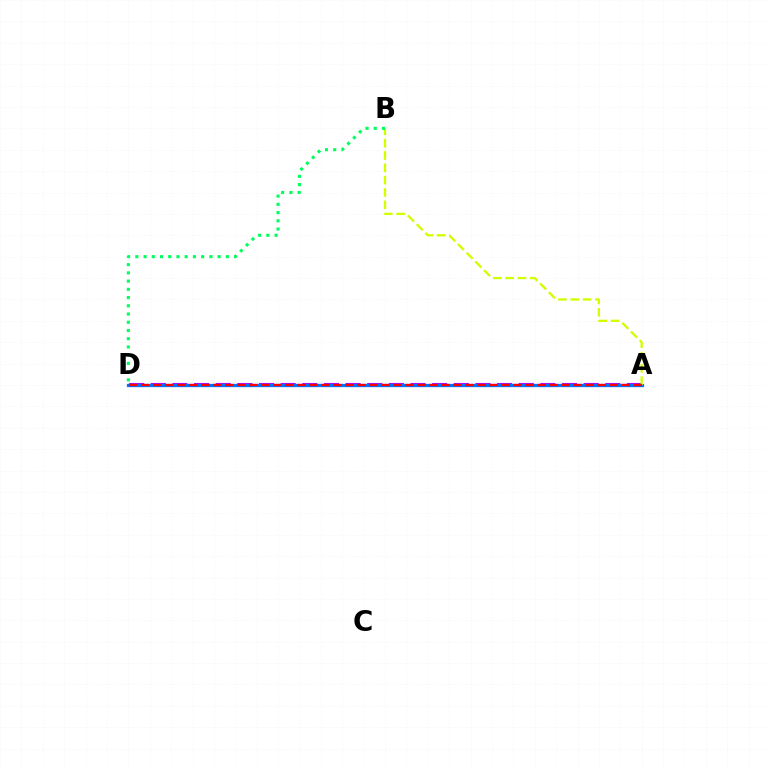{('A', 'D'): [{'color': '#b900ff', 'line_style': 'dashed', 'thickness': 2.94}, {'color': '#0074ff', 'line_style': 'solid', 'thickness': 2.35}, {'color': '#ff0000', 'line_style': 'dashed', 'thickness': 1.63}], ('A', 'B'): [{'color': '#d1ff00', 'line_style': 'dashed', 'thickness': 1.67}], ('B', 'D'): [{'color': '#00ff5c', 'line_style': 'dotted', 'thickness': 2.24}]}